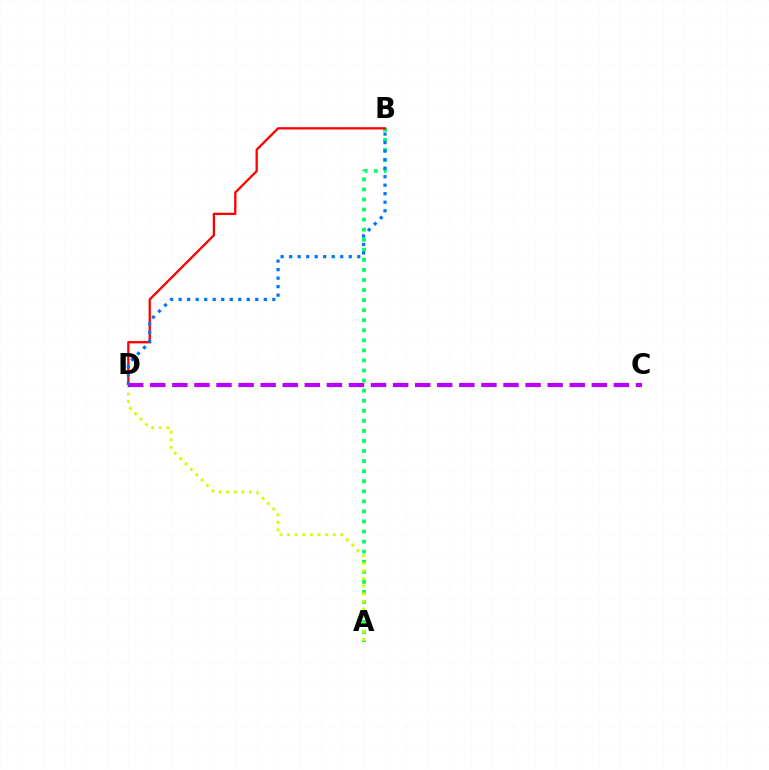{('A', 'B'): [{'color': '#00ff5c', 'line_style': 'dotted', 'thickness': 2.73}], ('B', 'D'): [{'color': '#ff0000', 'line_style': 'solid', 'thickness': 1.66}, {'color': '#0074ff', 'line_style': 'dotted', 'thickness': 2.31}], ('A', 'D'): [{'color': '#d1ff00', 'line_style': 'dotted', 'thickness': 2.06}], ('C', 'D'): [{'color': '#b900ff', 'line_style': 'dashed', 'thickness': 3.0}]}